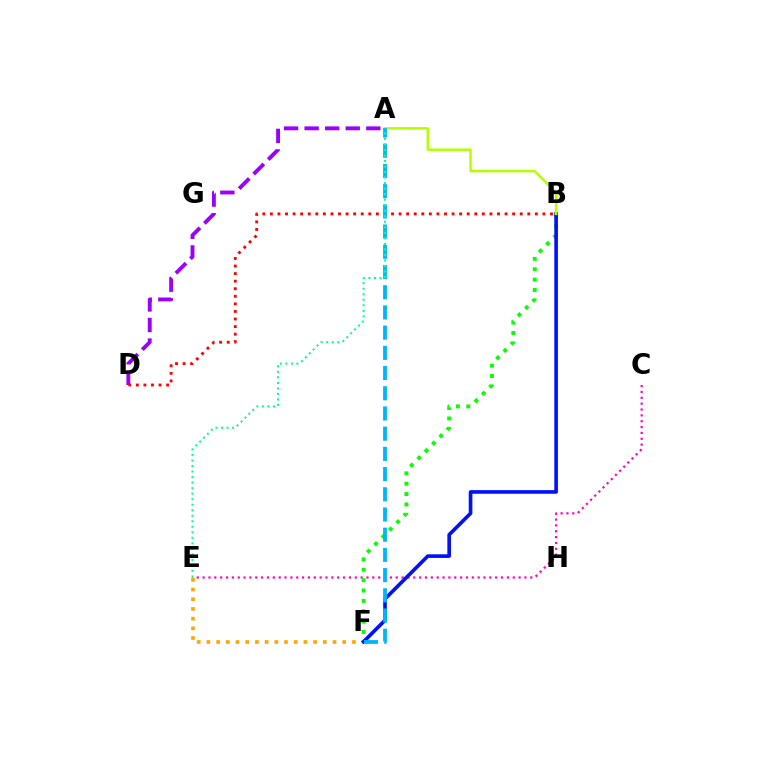{('C', 'E'): [{'color': '#ff00bd', 'line_style': 'dotted', 'thickness': 1.59}], ('A', 'D'): [{'color': '#9b00ff', 'line_style': 'dashed', 'thickness': 2.79}], ('E', 'F'): [{'color': '#ffa500', 'line_style': 'dotted', 'thickness': 2.63}], ('B', 'F'): [{'color': '#08ff00', 'line_style': 'dotted', 'thickness': 2.82}, {'color': '#0010ff', 'line_style': 'solid', 'thickness': 2.62}], ('B', 'D'): [{'color': '#ff0000', 'line_style': 'dotted', 'thickness': 2.06}], ('A', 'B'): [{'color': '#b3ff00', 'line_style': 'solid', 'thickness': 1.77}], ('A', 'F'): [{'color': '#00b5ff', 'line_style': 'dashed', 'thickness': 2.75}], ('A', 'E'): [{'color': '#00ff9d', 'line_style': 'dotted', 'thickness': 1.5}]}